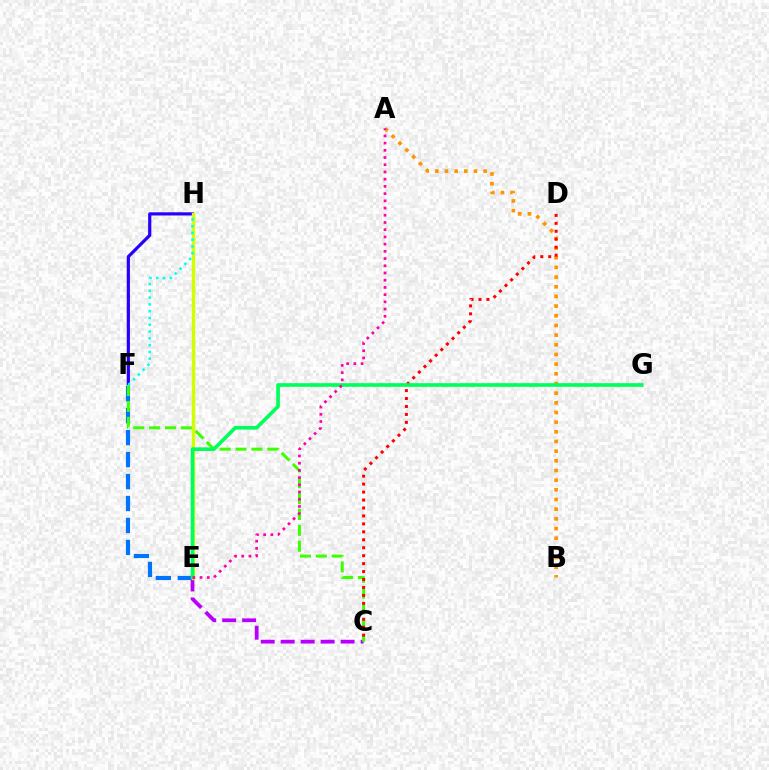{('E', 'F'): [{'color': '#0074ff', 'line_style': 'dashed', 'thickness': 2.98}], ('F', 'H'): [{'color': '#2500ff', 'line_style': 'solid', 'thickness': 2.3}, {'color': '#00fff6', 'line_style': 'dotted', 'thickness': 1.84}], ('A', 'B'): [{'color': '#ff9400', 'line_style': 'dotted', 'thickness': 2.63}], ('C', 'E'): [{'color': '#b900ff', 'line_style': 'dashed', 'thickness': 2.71}], ('C', 'F'): [{'color': '#3dff00', 'line_style': 'dashed', 'thickness': 2.16}], ('E', 'H'): [{'color': '#d1ff00', 'line_style': 'solid', 'thickness': 2.45}], ('C', 'D'): [{'color': '#ff0000', 'line_style': 'dotted', 'thickness': 2.16}], ('E', 'G'): [{'color': '#00ff5c', 'line_style': 'solid', 'thickness': 2.63}], ('A', 'E'): [{'color': '#ff00ac', 'line_style': 'dotted', 'thickness': 1.96}]}